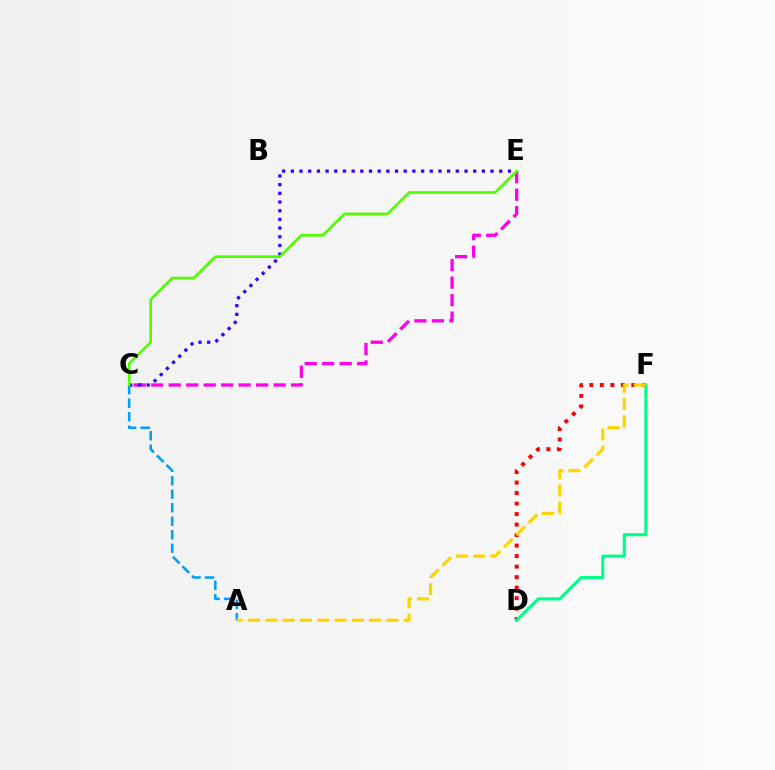{('C', 'E'): [{'color': '#ff00ed', 'line_style': 'dashed', 'thickness': 2.38}, {'color': '#3700ff', 'line_style': 'dotted', 'thickness': 2.36}, {'color': '#4fff00', 'line_style': 'solid', 'thickness': 1.91}], ('A', 'C'): [{'color': '#009eff', 'line_style': 'dashed', 'thickness': 1.83}], ('D', 'F'): [{'color': '#ff0000', 'line_style': 'dotted', 'thickness': 2.85}, {'color': '#00ff86', 'line_style': 'solid', 'thickness': 2.22}], ('A', 'F'): [{'color': '#ffd500', 'line_style': 'dashed', 'thickness': 2.35}]}